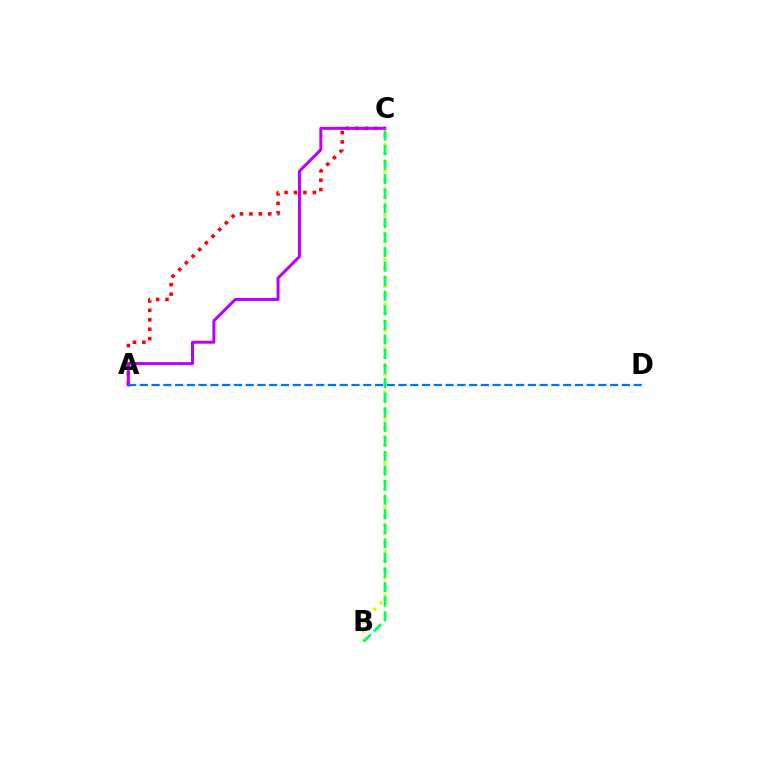{('A', 'C'): [{'color': '#ff0000', 'line_style': 'dotted', 'thickness': 2.56}, {'color': '#b900ff', 'line_style': 'solid', 'thickness': 2.15}], ('A', 'D'): [{'color': '#0074ff', 'line_style': 'dashed', 'thickness': 1.6}], ('B', 'C'): [{'color': '#d1ff00', 'line_style': 'dotted', 'thickness': 2.4}, {'color': '#00ff5c', 'line_style': 'dashed', 'thickness': 1.98}]}